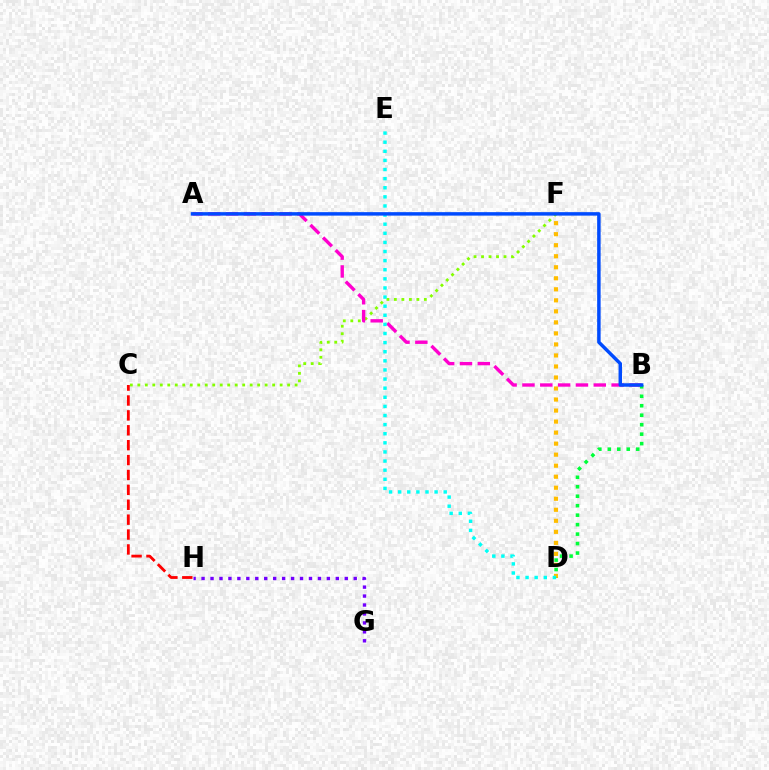{('C', 'F'): [{'color': '#84ff00', 'line_style': 'dotted', 'thickness': 2.04}], ('D', 'F'): [{'color': '#ffbd00', 'line_style': 'dotted', 'thickness': 3.0}], ('A', 'B'): [{'color': '#ff00cf', 'line_style': 'dashed', 'thickness': 2.42}, {'color': '#004bff', 'line_style': 'solid', 'thickness': 2.5}], ('G', 'H'): [{'color': '#7200ff', 'line_style': 'dotted', 'thickness': 2.43}], ('D', 'E'): [{'color': '#00fff6', 'line_style': 'dotted', 'thickness': 2.48}], ('B', 'D'): [{'color': '#00ff39', 'line_style': 'dotted', 'thickness': 2.57}], ('C', 'H'): [{'color': '#ff0000', 'line_style': 'dashed', 'thickness': 2.02}]}